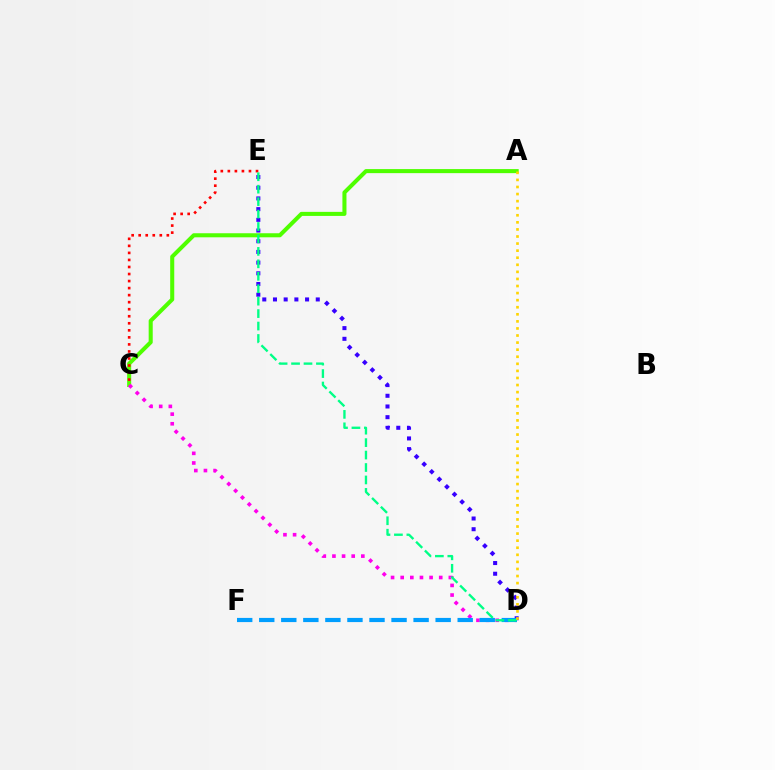{('D', 'E'): [{'color': '#3700ff', 'line_style': 'dotted', 'thickness': 2.91}, {'color': '#00ff86', 'line_style': 'dashed', 'thickness': 1.69}], ('A', 'C'): [{'color': '#4fff00', 'line_style': 'solid', 'thickness': 2.92}], ('C', 'E'): [{'color': '#ff0000', 'line_style': 'dotted', 'thickness': 1.91}], ('C', 'D'): [{'color': '#ff00ed', 'line_style': 'dotted', 'thickness': 2.62}], ('D', 'F'): [{'color': '#009eff', 'line_style': 'dashed', 'thickness': 3.0}], ('A', 'D'): [{'color': '#ffd500', 'line_style': 'dotted', 'thickness': 1.92}]}